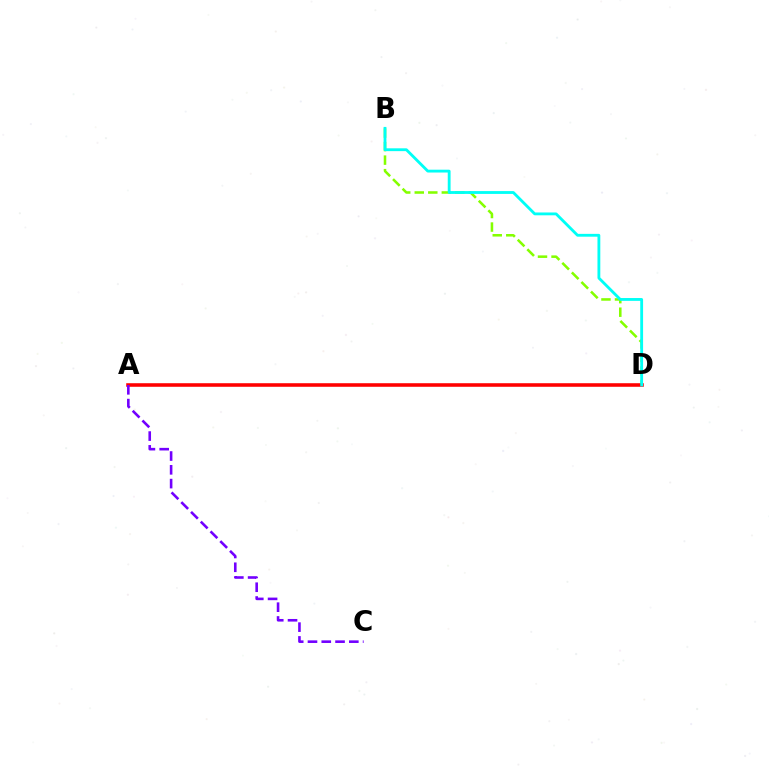{('B', 'D'): [{'color': '#84ff00', 'line_style': 'dashed', 'thickness': 1.84}, {'color': '#00fff6', 'line_style': 'solid', 'thickness': 2.04}], ('A', 'D'): [{'color': '#ff0000', 'line_style': 'solid', 'thickness': 2.57}], ('A', 'C'): [{'color': '#7200ff', 'line_style': 'dashed', 'thickness': 1.87}]}